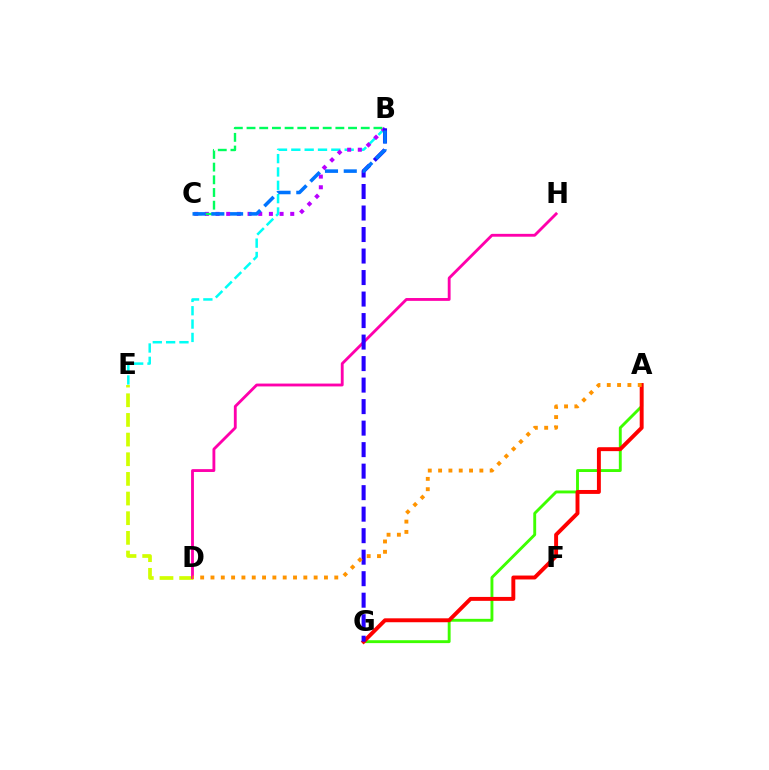{('B', 'E'): [{'color': '#00fff6', 'line_style': 'dashed', 'thickness': 1.81}], ('D', 'E'): [{'color': '#d1ff00', 'line_style': 'dashed', 'thickness': 2.67}], ('D', 'H'): [{'color': '#ff00ac', 'line_style': 'solid', 'thickness': 2.05}], ('B', 'C'): [{'color': '#b900ff', 'line_style': 'dotted', 'thickness': 2.9}, {'color': '#00ff5c', 'line_style': 'dashed', 'thickness': 1.72}, {'color': '#0074ff', 'line_style': 'dashed', 'thickness': 2.55}], ('A', 'G'): [{'color': '#3dff00', 'line_style': 'solid', 'thickness': 2.08}, {'color': '#ff0000', 'line_style': 'solid', 'thickness': 2.82}], ('B', 'G'): [{'color': '#2500ff', 'line_style': 'dashed', 'thickness': 2.92}], ('A', 'D'): [{'color': '#ff9400', 'line_style': 'dotted', 'thickness': 2.8}]}